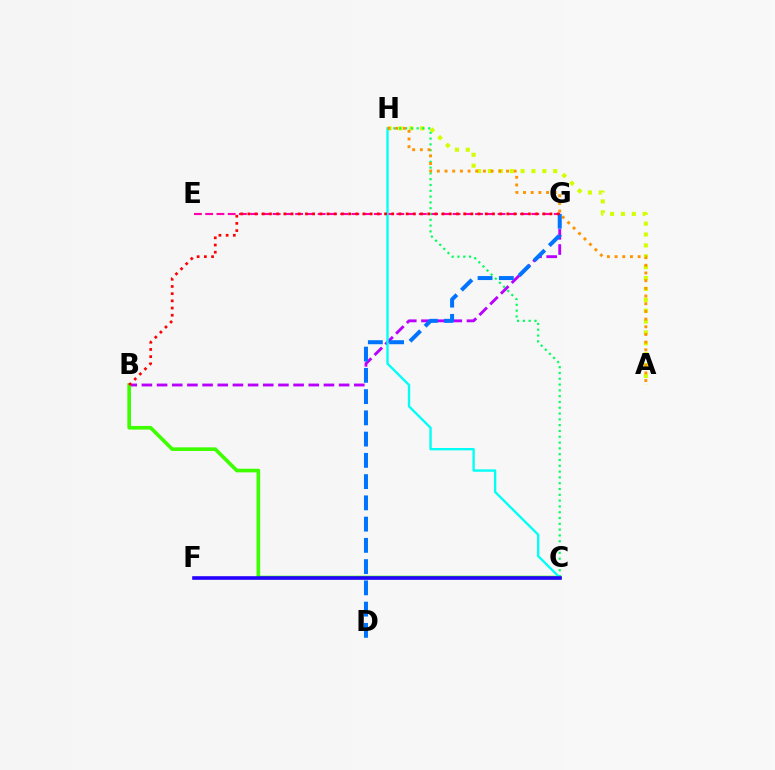{('B', 'G'): [{'color': '#b900ff', 'line_style': 'dashed', 'thickness': 2.06}, {'color': '#ff0000', 'line_style': 'dotted', 'thickness': 1.95}], ('E', 'G'): [{'color': '#ff00ac', 'line_style': 'dashed', 'thickness': 1.53}], ('A', 'H'): [{'color': '#d1ff00', 'line_style': 'dotted', 'thickness': 2.96}, {'color': '#ff9400', 'line_style': 'dotted', 'thickness': 2.09}], ('B', 'C'): [{'color': '#3dff00', 'line_style': 'solid', 'thickness': 2.61}], ('C', 'H'): [{'color': '#00ff5c', 'line_style': 'dotted', 'thickness': 1.58}, {'color': '#00fff6', 'line_style': 'solid', 'thickness': 1.69}], ('C', 'F'): [{'color': '#2500ff', 'line_style': 'solid', 'thickness': 2.59}], ('D', 'G'): [{'color': '#0074ff', 'line_style': 'dashed', 'thickness': 2.89}]}